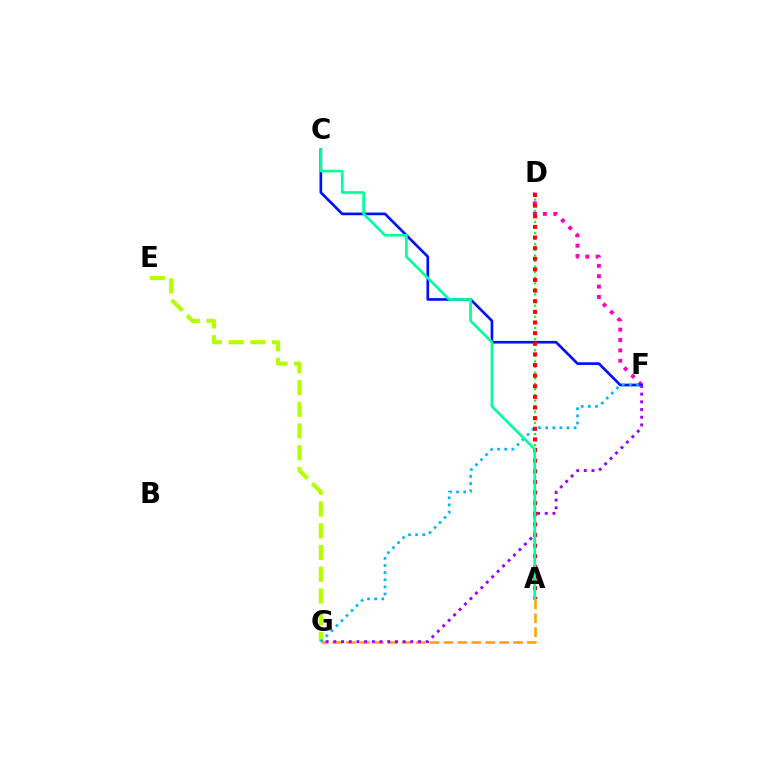{('A', 'G'): [{'color': '#ffa500', 'line_style': 'dashed', 'thickness': 1.89}], ('E', 'G'): [{'color': '#b3ff00', 'line_style': 'dashed', 'thickness': 2.95}], ('D', 'F'): [{'color': '#ff00bd', 'line_style': 'dotted', 'thickness': 2.82}], ('C', 'F'): [{'color': '#0010ff', 'line_style': 'solid', 'thickness': 1.93}], ('A', 'D'): [{'color': '#08ff00', 'line_style': 'dotted', 'thickness': 1.52}, {'color': '#ff0000', 'line_style': 'dotted', 'thickness': 2.89}], ('F', 'G'): [{'color': '#00b5ff', 'line_style': 'dotted', 'thickness': 1.93}, {'color': '#9b00ff', 'line_style': 'dotted', 'thickness': 2.09}], ('A', 'C'): [{'color': '#00ff9d', 'line_style': 'solid', 'thickness': 1.93}]}